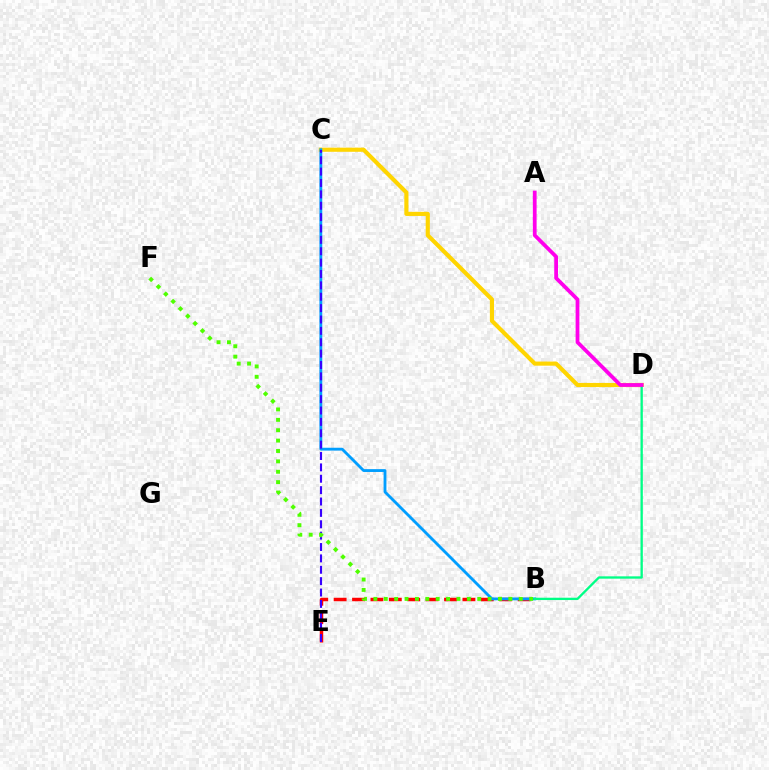{('C', 'D'): [{'color': '#ffd500', 'line_style': 'solid', 'thickness': 2.98}], ('B', 'E'): [{'color': '#ff0000', 'line_style': 'dashed', 'thickness': 2.5}], ('B', 'C'): [{'color': '#009eff', 'line_style': 'solid', 'thickness': 2.04}], ('B', 'D'): [{'color': '#00ff86', 'line_style': 'solid', 'thickness': 1.68}], ('A', 'D'): [{'color': '#ff00ed', 'line_style': 'solid', 'thickness': 2.7}], ('C', 'E'): [{'color': '#3700ff', 'line_style': 'dashed', 'thickness': 1.55}], ('B', 'F'): [{'color': '#4fff00', 'line_style': 'dotted', 'thickness': 2.82}]}